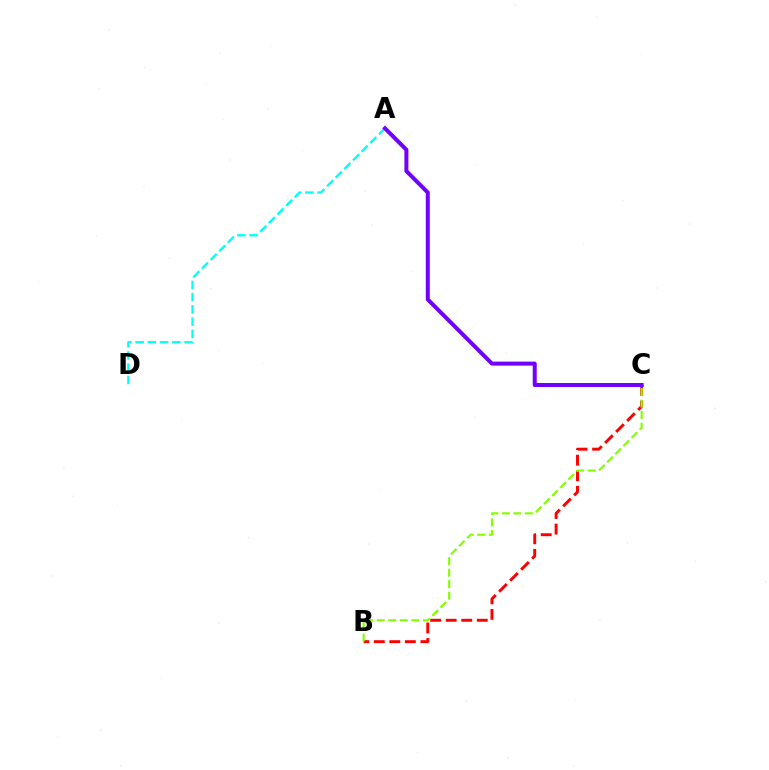{('A', 'D'): [{'color': '#00fff6', 'line_style': 'dashed', 'thickness': 1.66}], ('B', 'C'): [{'color': '#ff0000', 'line_style': 'dashed', 'thickness': 2.11}, {'color': '#84ff00', 'line_style': 'dashed', 'thickness': 1.56}], ('A', 'C'): [{'color': '#7200ff', 'line_style': 'solid', 'thickness': 2.88}]}